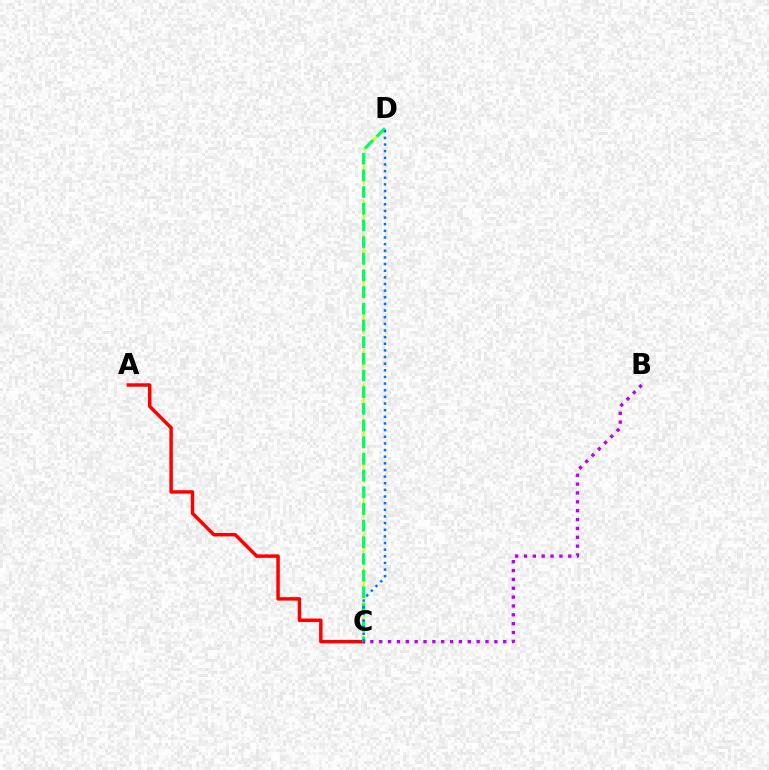{('A', 'C'): [{'color': '#ff0000', 'line_style': 'solid', 'thickness': 2.49}], ('C', 'D'): [{'color': '#d1ff00', 'line_style': 'dashed', 'thickness': 1.56}, {'color': '#00ff5c', 'line_style': 'dashed', 'thickness': 2.27}, {'color': '#0074ff', 'line_style': 'dotted', 'thickness': 1.8}], ('B', 'C'): [{'color': '#b900ff', 'line_style': 'dotted', 'thickness': 2.41}]}